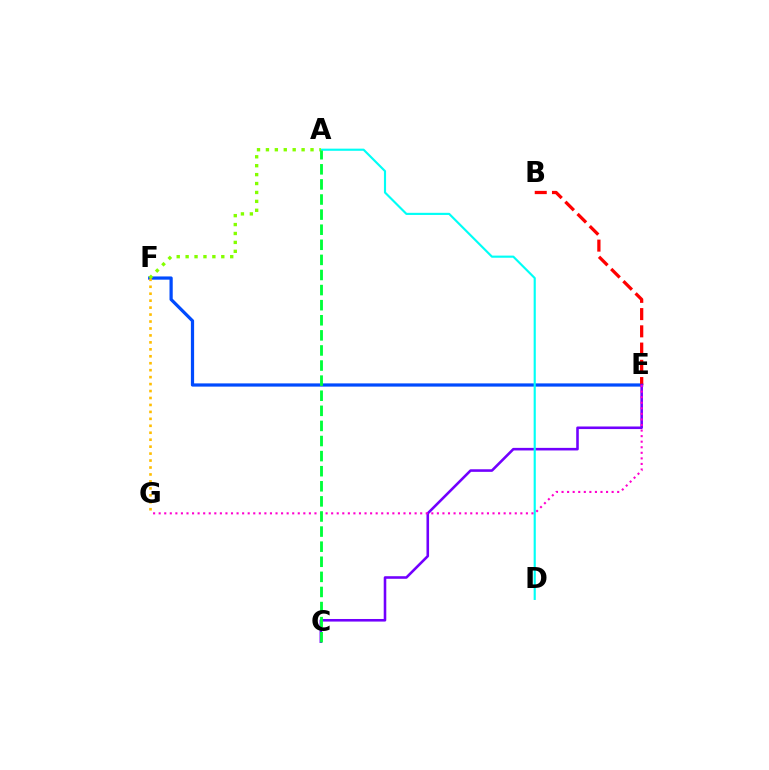{('E', 'F'): [{'color': '#004bff', 'line_style': 'solid', 'thickness': 2.32}], ('B', 'E'): [{'color': '#ff0000', 'line_style': 'dashed', 'thickness': 2.34}], ('C', 'E'): [{'color': '#7200ff', 'line_style': 'solid', 'thickness': 1.86}], ('A', 'D'): [{'color': '#00fff6', 'line_style': 'solid', 'thickness': 1.54}], ('E', 'G'): [{'color': '#ff00cf', 'line_style': 'dotted', 'thickness': 1.51}], ('A', 'F'): [{'color': '#84ff00', 'line_style': 'dotted', 'thickness': 2.42}], ('F', 'G'): [{'color': '#ffbd00', 'line_style': 'dotted', 'thickness': 1.89}], ('A', 'C'): [{'color': '#00ff39', 'line_style': 'dashed', 'thickness': 2.05}]}